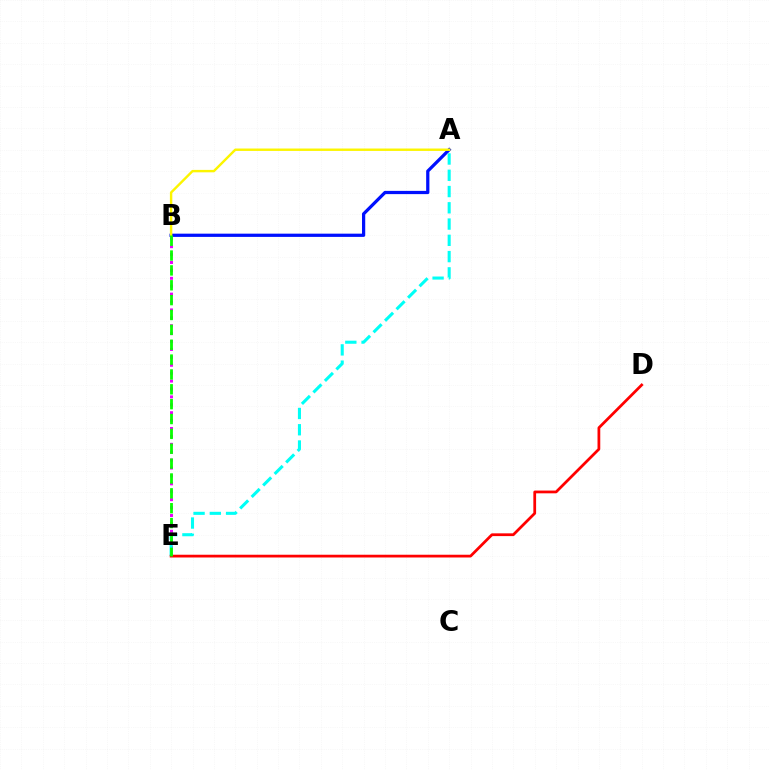{('B', 'E'): [{'color': '#ee00ff', 'line_style': 'dotted', 'thickness': 2.15}, {'color': '#08ff00', 'line_style': 'dashed', 'thickness': 2.02}], ('A', 'B'): [{'color': '#0010ff', 'line_style': 'solid', 'thickness': 2.33}, {'color': '#fcf500', 'line_style': 'solid', 'thickness': 1.74}], ('A', 'E'): [{'color': '#00fff6', 'line_style': 'dashed', 'thickness': 2.21}], ('D', 'E'): [{'color': '#ff0000', 'line_style': 'solid', 'thickness': 1.98}]}